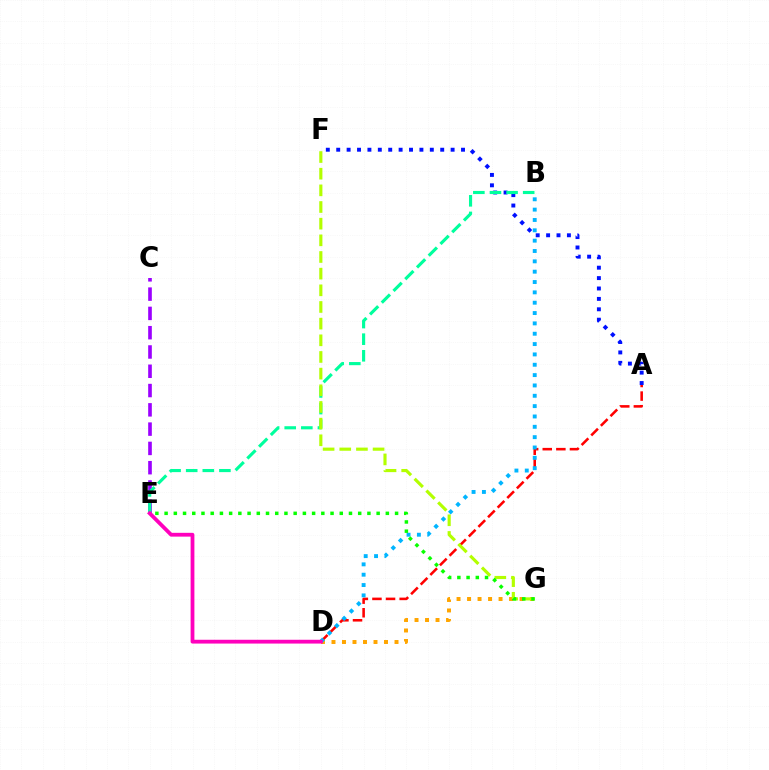{('D', 'G'): [{'color': '#ffa500', 'line_style': 'dotted', 'thickness': 2.85}], ('C', 'E'): [{'color': '#9b00ff', 'line_style': 'dashed', 'thickness': 2.62}], ('A', 'F'): [{'color': '#0010ff', 'line_style': 'dotted', 'thickness': 2.83}], ('A', 'D'): [{'color': '#ff0000', 'line_style': 'dashed', 'thickness': 1.85}], ('B', 'E'): [{'color': '#00ff9d', 'line_style': 'dashed', 'thickness': 2.26}], ('B', 'D'): [{'color': '#00b5ff', 'line_style': 'dotted', 'thickness': 2.81}], ('F', 'G'): [{'color': '#b3ff00', 'line_style': 'dashed', 'thickness': 2.26}], ('E', 'G'): [{'color': '#08ff00', 'line_style': 'dotted', 'thickness': 2.5}], ('D', 'E'): [{'color': '#ff00bd', 'line_style': 'solid', 'thickness': 2.74}]}